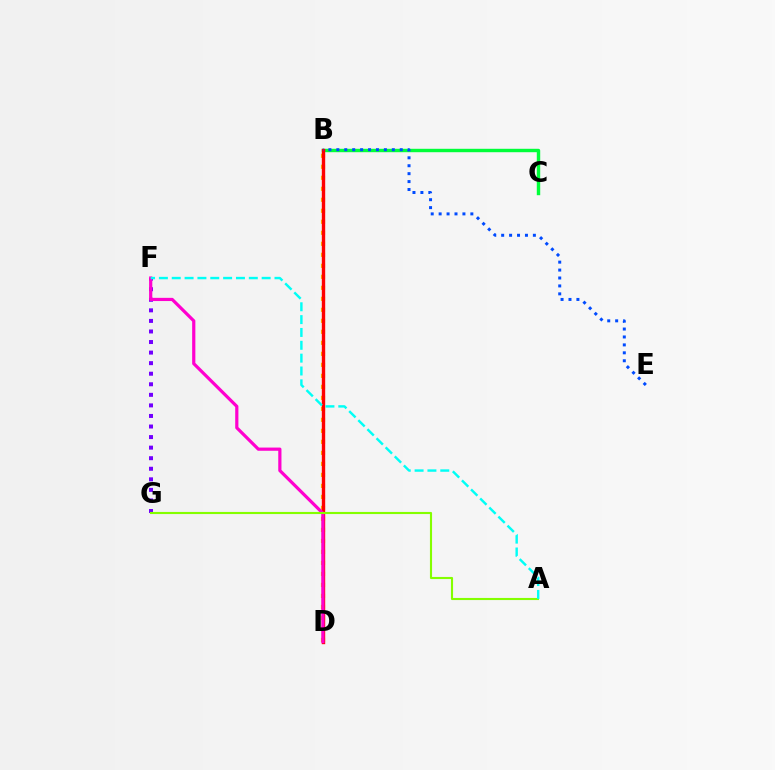{('F', 'G'): [{'color': '#7200ff', 'line_style': 'dotted', 'thickness': 2.87}], ('B', 'D'): [{'color': '#ffbd00', 'line_style': 'dotted', 'thickness': 2.99}, {'color': '#ff0000', 'line_style': 'solid', 'thickness': 2.43}], ('B', 'C'): [{'color': '#00ff39', 'line_style': 'solid', 'thickness': 2.46}], ('D', 'F'): [{'color': '#ff00cf', 'line_style': 'solid', 'thickness': 2.3}], ('B', 'E'): [{'color': '#004bff', 'line_style': 'dotted', 'thickness': 2.15}], ('A', 'G'): [{'color': '#84ff00', 'line_style': 'solid', 'thickness': 1.53}], ('A', 'F'): [{'color': '#00fff6', 'line_style': 'dashed', 'thickness': 1.74}]}